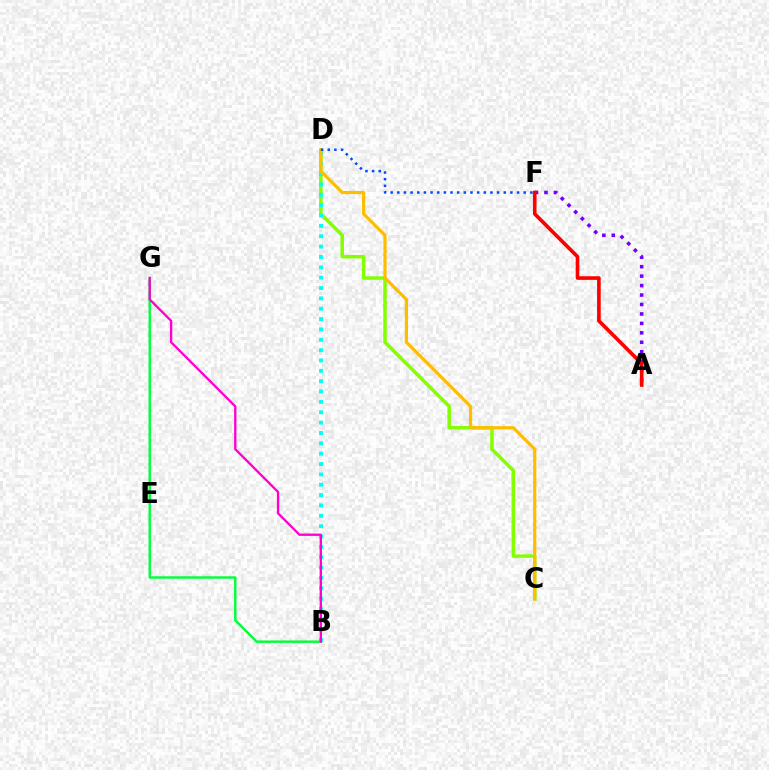{('A', 'F'): [{'color': '#7200ff', 'line_style': 'dotted', 'thickness': 2.57}, {'color': '#ff0000', 'line_style': 'solid', 'thickness': 2.62}], ('C', 'D'): [{'color': '#84ff00', 'line_style': 'solid', 'thickness': 2.52}, {'color': '#ffbd00', 'line_style': 'solid', 'thickness': 2.31}], ('B', 'D'): [{'color': '#00fff6', 'line_style': 'dotted', 'thickness': 2.81}], ('B', 'G'): [{'color': '#00ff39', 'line_style': 'solid', 'thickness': 1.75}, {'color': '#ff00cf', 'line_style': 'solid', 'thickness': 1.68}], ('D', 'F'): [{'color': '#004bff', 'line_style': 'dotted', 'thickness': 1.81}]}